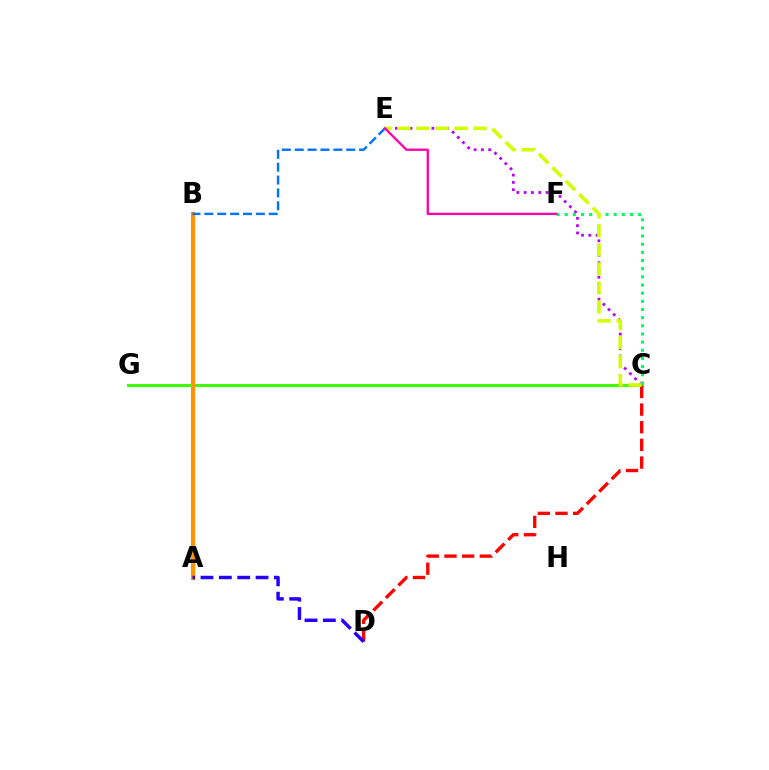{('C', 'G'): [{'color': '#3dff00', 'line_style': 'solid', 'thickness': 2.17}], ('C', 'E'): [{'color': '#b900ff', 'line_style': 'dotted', 'thickness': 1.98}, {'color': '#d1ff00', 'line_style': 'dashed', 'thickness': 2.59}], ('A', 'B'): [{'color': '#00fff6', 'line_style': 'solid', 'thickness': 2.42}, {'color': '#ff9400', 'line_style': 'solid', 'thickness': 2.95}], ('C', 'F'): [{'color': '#00ff5c', 'line_style': 'dotted', 'thickness': 2.22}], ('C', 'D'): [{'color': '#ff0000', 'line_style': 'dashed', 'thickness': 2.4}], ('A', 'D'): [{'color': '#2500ff', 'line_style': 'dashed', 'thickness': 2.49}], ('B', 'E'): [{'color': '#0074ff', 'line_style': 'dashed', 'thickness': 1.75}], ('E', 'F'): [{'color': '#ff00ac', 'line_style': 'solid', 'thickness': 1.68}]}